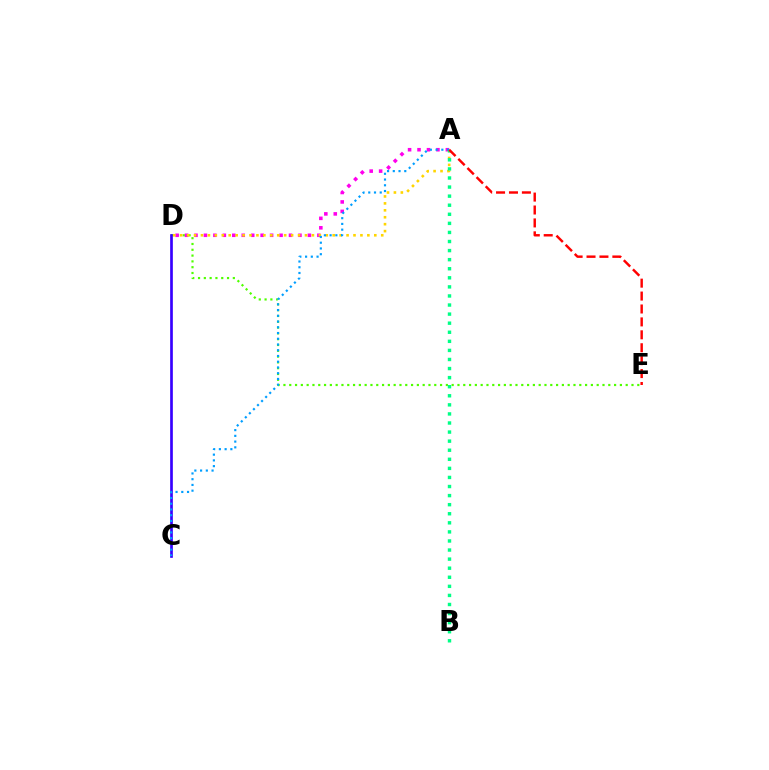{('D', 'E'): [{'color': '#4fff00', 'line_style': 'dotted', 'thickness': 1.58}], ('A', 'D'): [{'color': '#ff00ed', 'line_style': 'dotted', 'thickness': 2.57}, {'color': '#ffd500', 'line_style': 'dotted', 'thickness': 1.88}], ('C', 'D'): [{'color': '#3700ff', 'line_style': 'solid', 'thickness': 1.93}], ('A', 'C'): [{'color': '#009eff', 'line_style': 'dotted', 'thickness': 1.56}], ('A', 'B'): [{'color': '#00ff86', 'line_style': 'dotted', 'thickness': 2.47}], ('A', 'E'): [{'color': '#ff0000', 'line_style': 'dashed', 'thickness': 1.76}]}